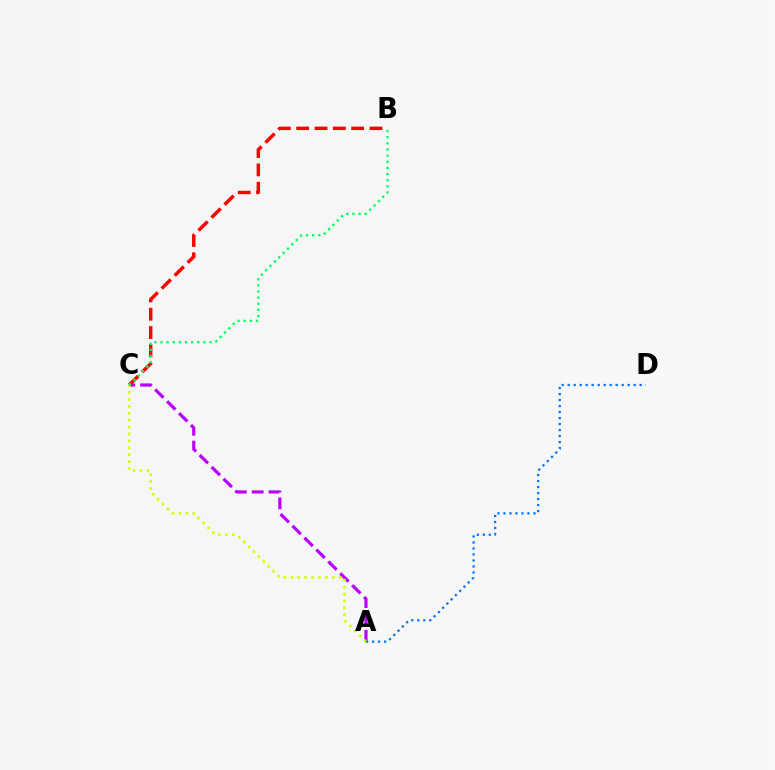{('A', 'C'): [{'color': '#b900ff', 'line_style': 'dashed', 'thickness': 2.29}, {'color': '#d1ff00', 'line_style': 'dotted', 'thickness': 1.88}], ('A', 'D'): [{'color': '#0074ff', 'line_style': 'dotted', 'thickness': 1.63}], ('B', 'C'): [{'color': '#ff0000', 'line_style': 'dashed', 'thickness': 2.49}, {'color': '#00ff5c', 'line_style': 'dotted', 'thickness': 1.67}]}